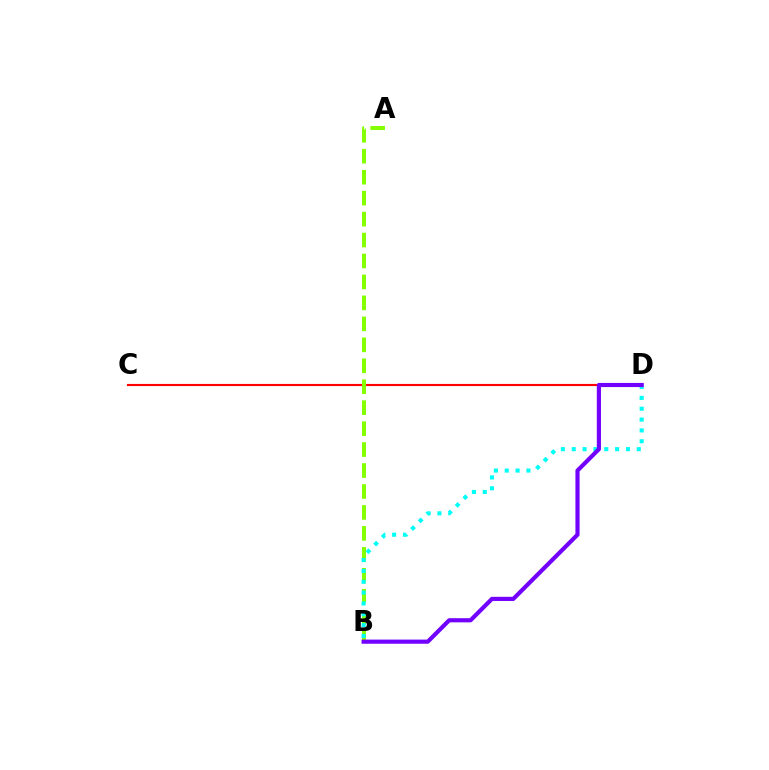{('C', 'D'): [{'color': '#ff0000', 'line_style': 'solid', 'thickness': 1.55}], ('A', 'B'): [{'color': '#84ff00', 'line_style': 'dashed', 'thickness': 2.85}], ('B', 'D'): [{'color': '#00fff6', 'line_style': 'dotted', 'thickness': 2.94}, {'color': '#7200ff', 'line_style': 'solid', 'thickness': 2.99}]}